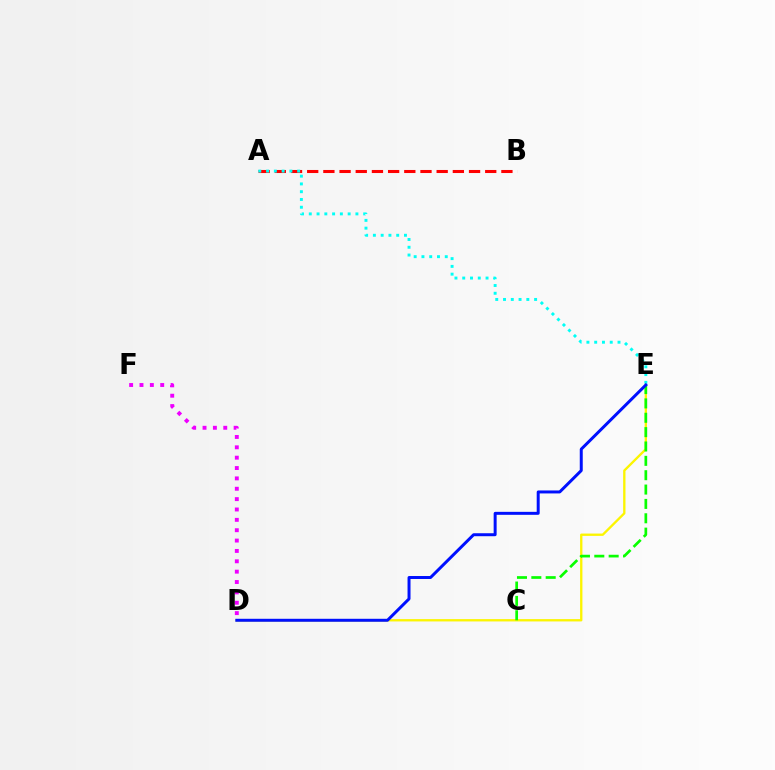{('A', 'B'): [{'color': '#ff0000', 'line_style': 'dashed', 'thickness': 2.2}], ('A', 'E'): [{'color': '#00fff6', 'line_style': 'dotted', 'thickness': 2.11}], ('D', 'E'): [{'color': '#fcf500', 'line_style': 'solid', 'thickness': 1.67}, {'color': '#0010ff', 'line_style': 'solid', 'thickness': 2.14}], ('C', 'E'): [{'color': '#08ff00', 'line_style': 'dashed', 'thickness': 1.95}], ('D', 'F'): [{'color': '#ee00ff', 'line_style': 'dotted', 'thickness': 2.82}]}